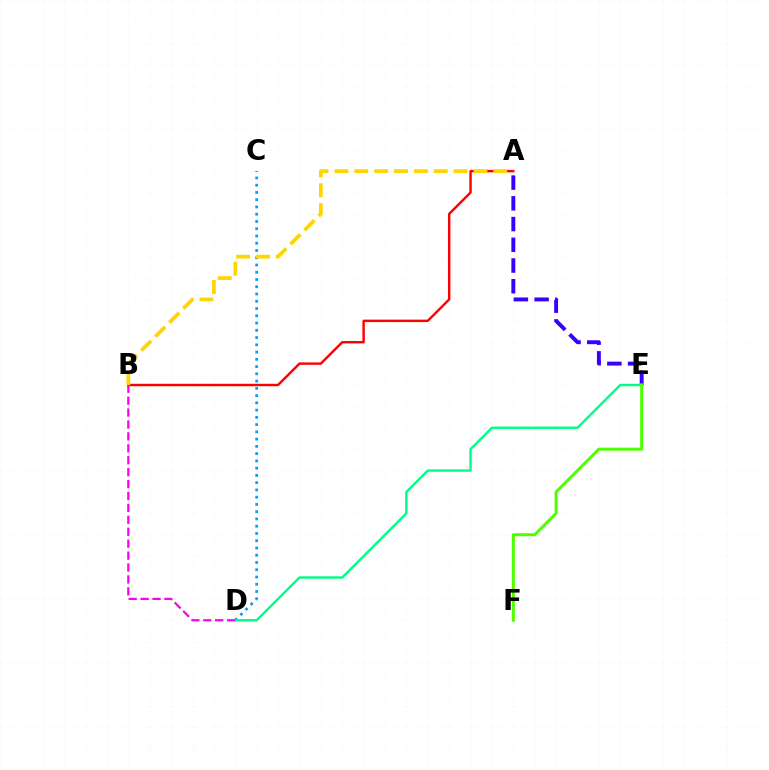{('A', 'E'): [{'color': '#3700ff', 'line_style': 'dashed', 'thickness': 2.82}], ('C', 'D'): [{'color': '#009eff', 'line_style': 'dotted', 'thickness': 1.97}], ('A', 'B'): [{'color': '#ff0000', 'line_style': 'solid', 'thickness': 1.74}, {'color': '#ffd500', 'line_style': 'dashed', 'thickness': 2.7}], ('D', 'E'): [{'color': '#00ff86', 'line_style': 'solid', 'thickness': 1.74}], ('B', 'D'): [{'color': '#ff00ed', 'line_style': 'dashed', 'thickness': 1.62}], ('E', 'F'): [{'color': '#4fff00', 'line_style': 'solid', 'thickness': 2.16}]}